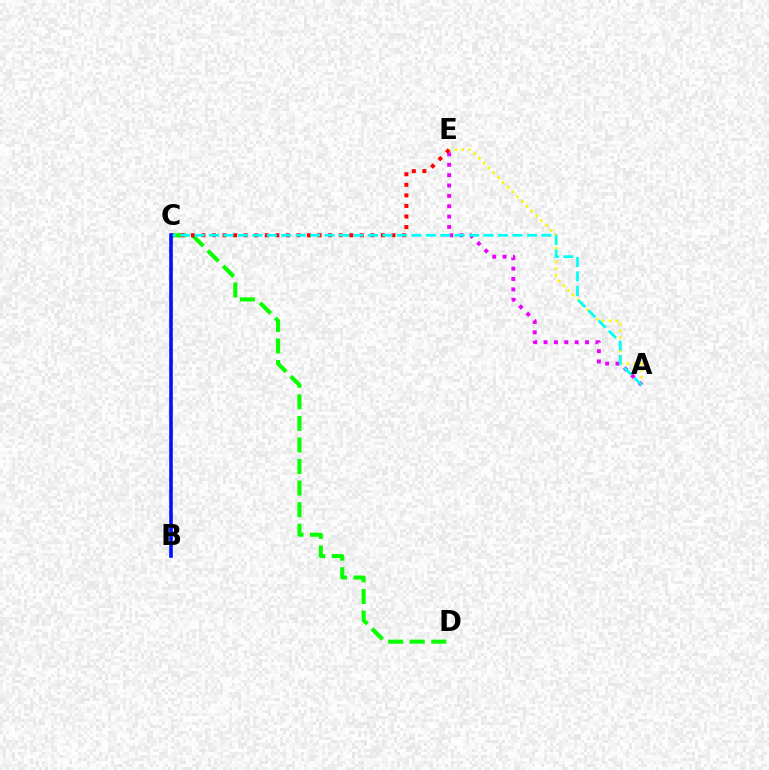{('A', 'E'): [{'color': '#fcf500', 'line_style': 'dotted', 'thickness': 1.84}, {'color': '#ee00ff', 'line_style': 'dotted', 'thickness': 2.82}], ('C', 'D'): [{'color': '#08ff00', 'line_style': 'dashed', 'thickness': 2.93}], ('C', 'E'): [{'color': '#ff0000', 'line_style': 'dotted', 'thickness': 2.87}], ('A', 'C'): [{'color': '#00fff6', 'line_style': 'dashed', 'thickness': 1.96}], ('B', 'C'): [{'color': '#0010ff', 'line_style': 'solid', 'thickness': 2.59}]}